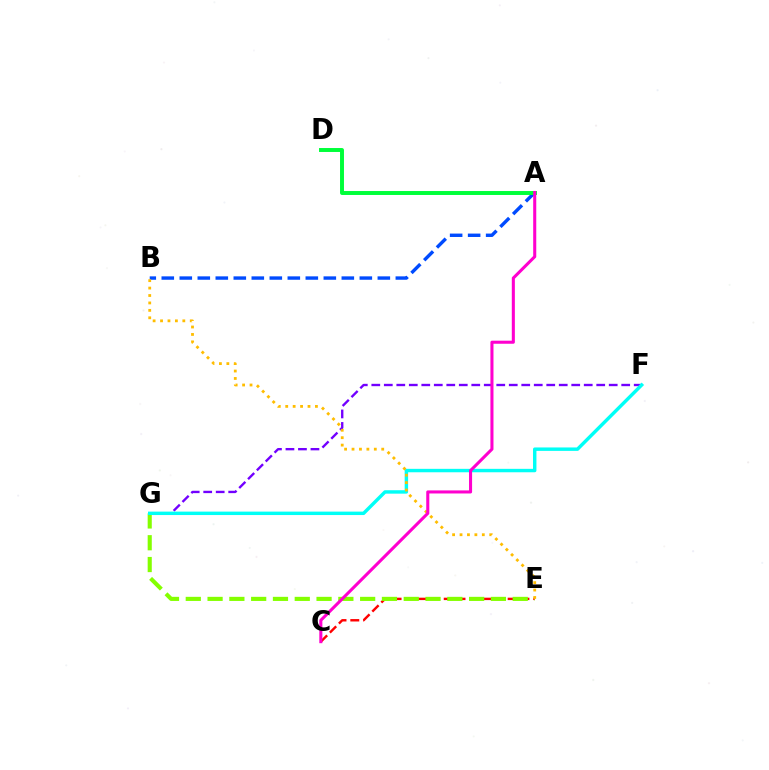{('C', 'E'): [{'color': '#ff0000', 'line_style': 'dashed', 'thickness': 1.74}], ('F', 'G'): [{'color': '#7200ff', 'line_style': 'dashed', 'thickness': 1.7}, {'color': '#00fff6', 'line_style': 'solid', 'thickness': 2.47}], ('A', 'B'): [{'color': '#004bff', 'line_style': 'dashed', 'thickness': 2.45}], ('A', 'D'): [{'color': '#00ff39', 'line_style': 'solid', 'thickness': 2.84}], ('E', 'G'): [{'color': '#84ff00', 'line_style': 'dashed', 'thickness': 2.96}], ('B', 'E'): [{'color': '#ffbd00', 'line_style': 'dotted', 'thickness': 2.02}], ('A', 'C'): [{'color': '#ff00cf', 'line_style': 'solid', 'thickness': 2.21}]}